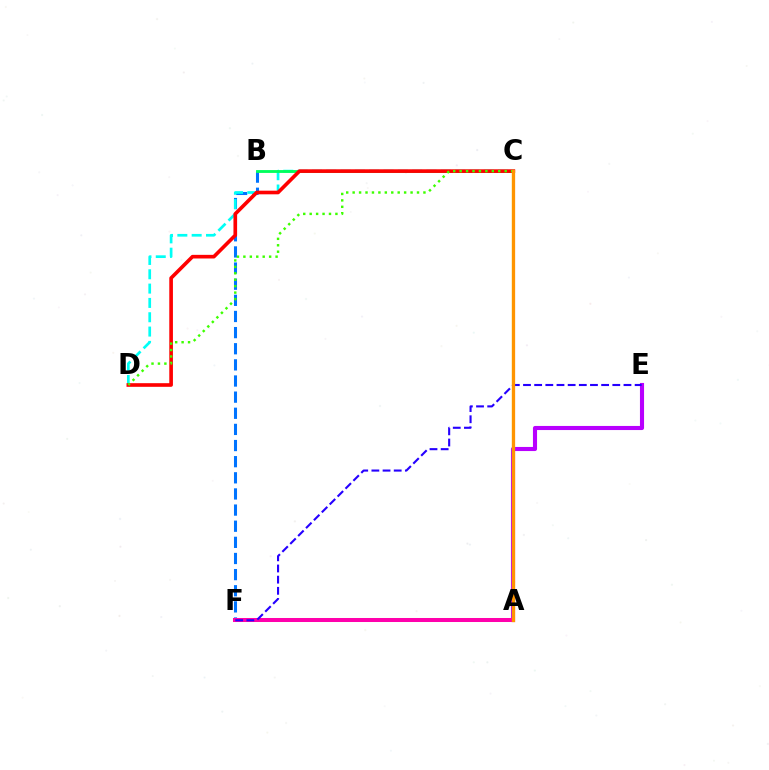{('B', 'F'): [{'color': '#0074ff', 'line_style': 'dashed', 'thickness': 2.19}], ('C', 'D'): [{'color': '#00fff6', 'line_style': 'dashed', 'thickness': 1.95}, {'color': '#ff0000', 'line_style': 'solid', 'thickness': 2.62}, {'color': '#3dff00', 'line_style': 'dotted', 'thickness': 1.75}], ('B', 'C'): [{'color': '#00ff5c', 'line_style': 'solid', 'thickness': 2.05}], ('A', 'E'): [{'color': '#b900ff', 'line_style': 'solid', 'thickness': 2.95}], ('A', 'C'): [{'color': '#d1ff00', 'line_style': 'solid', 'thickness': 1.56}, {'color': '#ff9400', 'line_style': 'solid', 'thickness': 2.36}], ('A', 'F'): [{'color': '#ff00ac', 'line_style': 'solid', 'thickness': 2.89}], ('E', 'F'): [{'color': '#2500ff', 'line_style': 'dashed', 'thickness': 1.52}]}